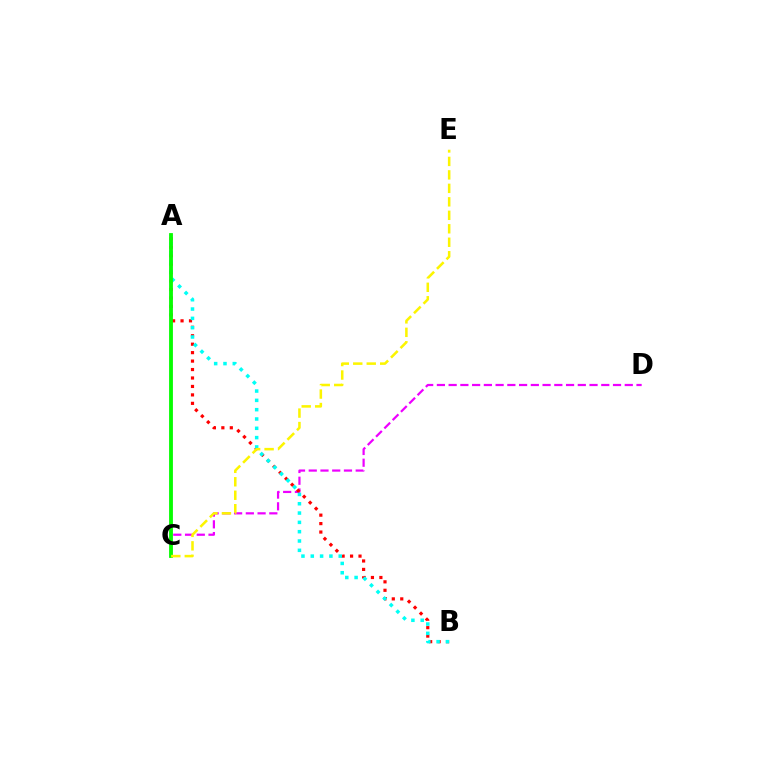{('C', 'D'): [{'color': '#ee00ff', 'line_style': 'dashed', 'thickness': 1.6}], ('A', 'B'): [{'color': '#ff0000', 'line_style': 'dotted', 'thickness': 2.3}, {'color': '#00fff6', 'line_style': 'dotted', 'thickness': 2.53}], ('A', 'C'): [{'color': '#0010ff', 'line_style': 'solid', 'thickness': 1.57}, {'color': '#08ff00', 'line_style': 'solid', 'thickness': 2.74}], ('C', 'E'): [{'color': '#fcf500', 'line_style': 'dashed', 'thickness': 1.83}]}